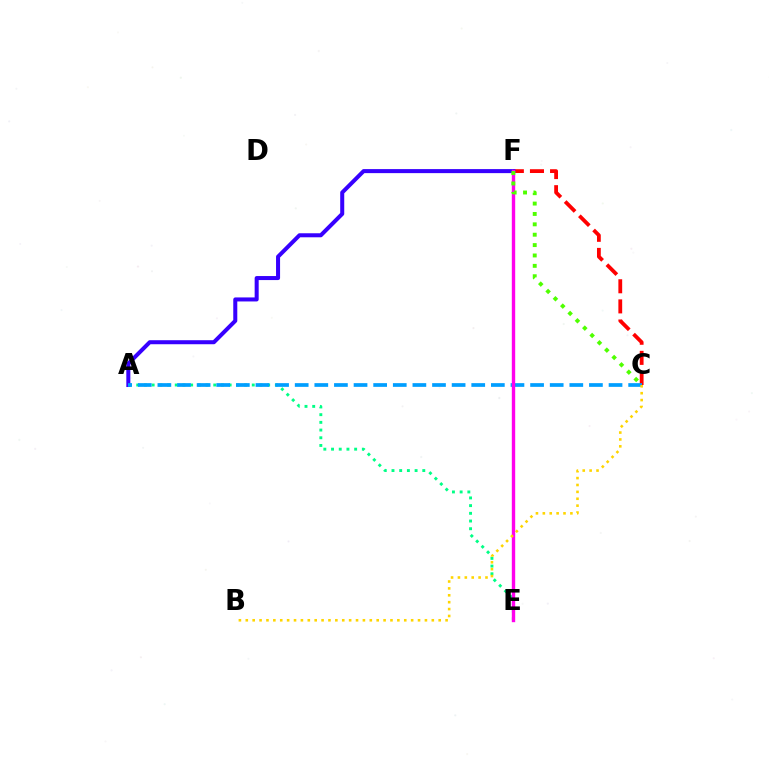{('A', 'E'): [{'color': '#00ff86', 'line_style': 'dotted', 'thickness': 2.09}], ('C', 'F'): [{'color': '#ff0000', 'line_style': 'dashed', 'thickness': 2.73}, {'color': '#4fff00', 'line_style': 'dotted', 'thickness': 2.82}], ('A', 'F'): [{'color': '#3700ff', 'line_style': 'solid', 'thickness': 2.9}], ('A', 'C'): [{'color': '#009eff', 'line_style': 'dashed', 'thickness': 2.66}], ('E', 'F'): [{'color': '#ff00ed', 'line_style': 'solid', 'thickness': 2.43}], ('B', 'C'): [{'color': '#ffd500', 'line_style': 'dotted', 'thickness': 1.87}]}